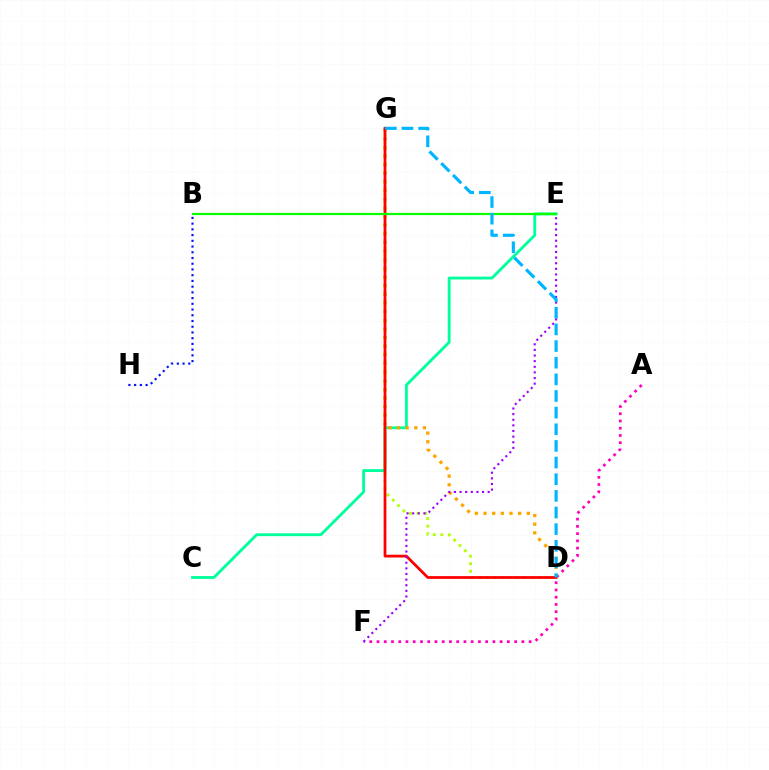{('A', 'F'): [{'color': '#ff00bd', 'line_style': 'dotted', 'thickness': 1.97}], ('C', 'E'): [{'color': '#00ff9d', 'line_style': 'solid', 'thickness': 2.06}], ('D', 'G'): [{'color': '#ffa500', 'line_style': 'dotted', 'thickness': 2.35}, {'color': '#b3ff00', 'line_style': 'dotted', 'thickness': 2.05}, {'color': '#ff0000', 'line_style': 'solid', 'thickness': 2.0}, {'color': '#00b5ff', 'line_style': 'dashed', 'thickness': 2.26}], ('E', 'F'): [{'color': '#9b00ff', 'line_style': 'dotted', 'thickness': 1.53}], ('B', 'E'): [{'color': '#08ff00', 'line_style': 'solid', 'thickness': 1.59}], ('B', 'H'): [{'color': '#0010ff', 'line_style': 'dotted', 'thickness': 1.56}]}